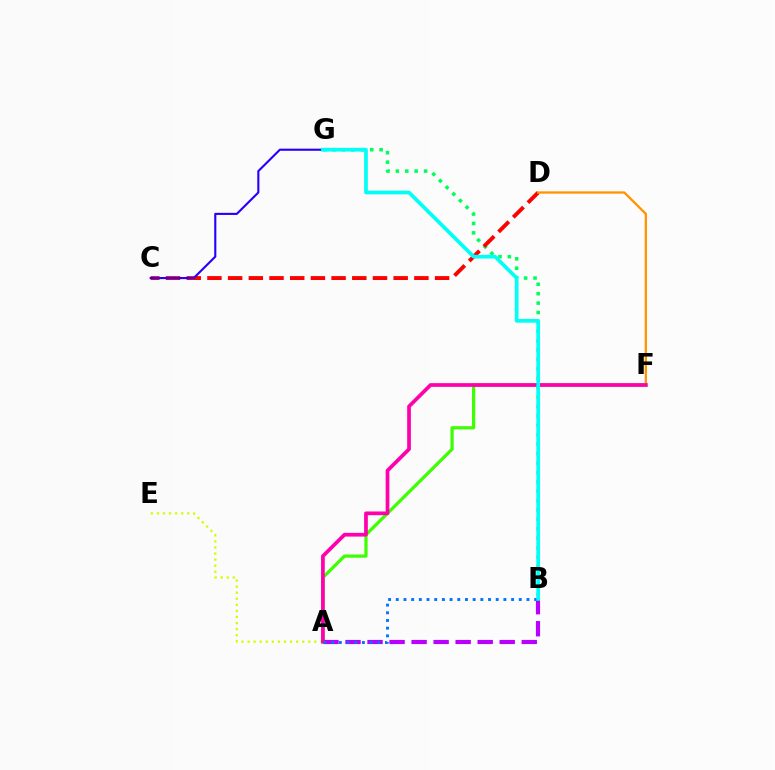{('B', 'G'): [{'color': '#00ff5c', 'line_style': 'dotted', 'thickness': 2.56}, {'color': '#00fff6', 'line_style': 'solid', 'thickness': 2.67}], ('A', 'F'): [{'color': '#3dff00', 'line_style': 'solid', 'thickness': 2.31}, {'color': '#ff00ac', 'line_style': 'solid', 'thickness': 2.68}], ('C', 'D'): [{'color': '#ff0000', 'line_style': 'dashed', 'thickness': 2.81}], ('D', 'F'): [{'color': '#ff9400', 'line_style': 'solid', 'thickness': 1.66}], ('A', 'E'): [{'color': '#d1ff00', 'line_style': 'dotted', 'thickness': 1.65}], ('C', 'G'): [{'color': '#2500ff', 'line_style': 'solid', 'thickness': 1.52}], ('A', 'B'): [{'color': '#b900ff', 'line_style': 'dashed', 'thickness': 2.99}, {'color': '#0074ff', 'line_style': 'dotted', 'thickness': 2.09}]}